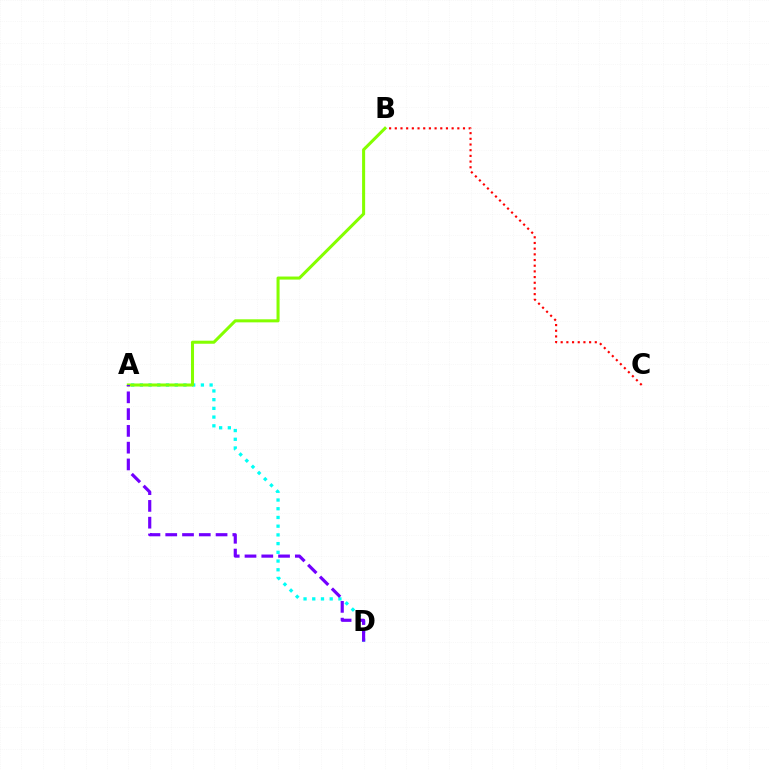{('A', 'D'): [{'color': '#00fff6', 'line_style': 'dotted', 'thickness': 2.37}, {'color': '#7200ff', 'line_style': 'dashed', 'thickness': 2.28}], ('B', 'C'): [{'color': '#ff0000', 'line_style': 'dotted', 'thickness': 1.54}], ('A', 'B'): [{'color': '#84ff00', 'line_style': 'solid', 'thickness': 2.19}]}